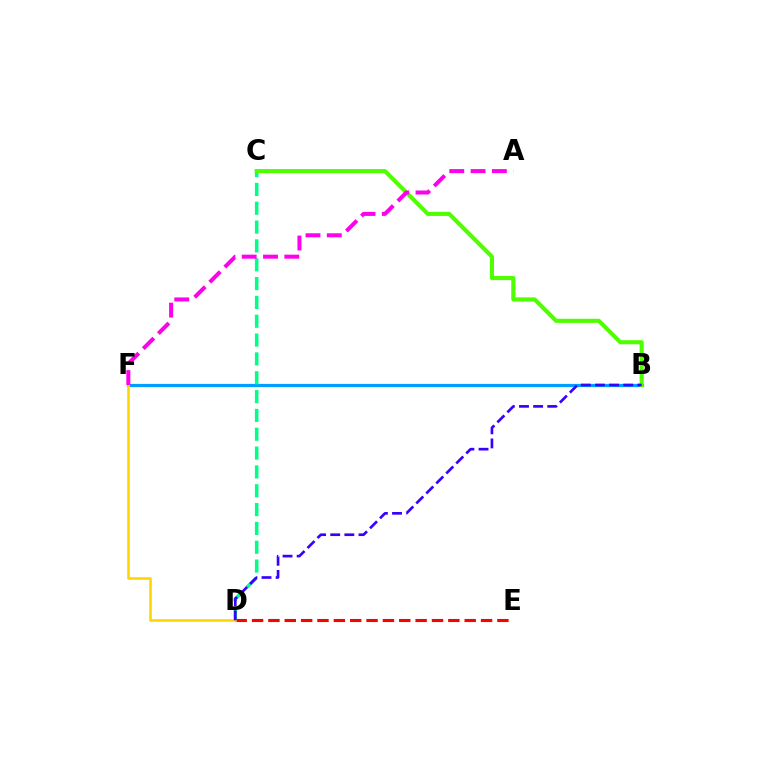{('B', 'F'): [{'color': '#009eff', 'line_style': 'solid', 'thickness': 2.33}], ('C', 'D'): [{'color': '#00ff86', 'line_style': 'dashed', 'thickness': 2.56}], ('D', 'E'): [{'color': '#ff0000', 'line_style': 'dashed', 'thickness': 2.22}], ('B', 'C'): [{'color': '#4fff00', 'line_style': 'solid', 'thickness': 2.95}], ('D', 'F'): [{'color': '#ffd500', 'line_style': 'solid', 'thickness': 1.87}], ('A', 'F'): [{'color': '#ff00ed', 'line_style': 'dashed', 'thickness': 2.89}], ('B', 'D'): [{'color': '#3700ff', 'line_style': 'dashed', 'thickness': 1.92}]}